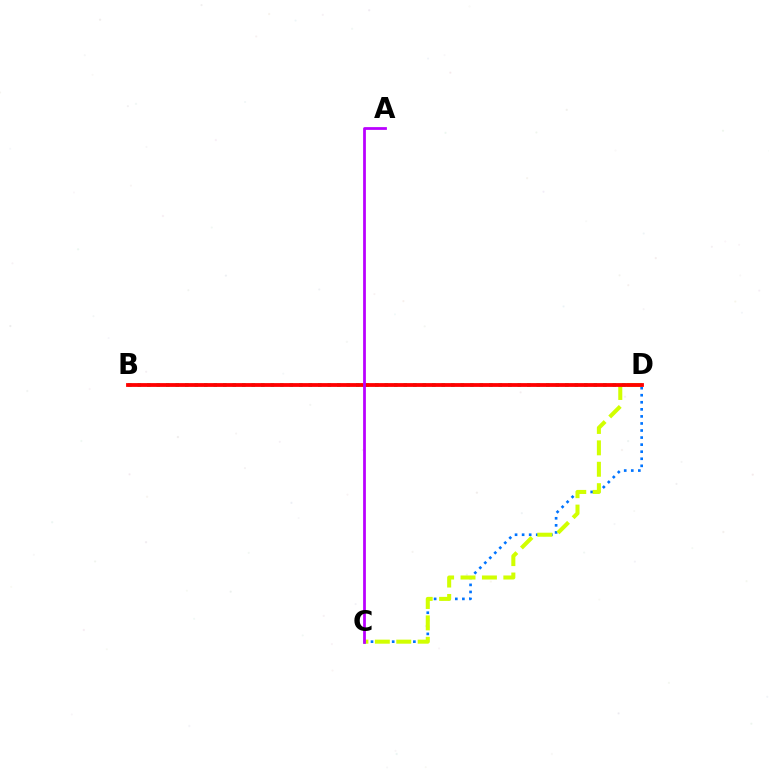{('C', 'D'): [{'color': '#0074ff', 'line_style': 'dotted', 'thickness': 1.92}, {'color': '#d1ff00', 'line_style': 'dashed', 'thickness': 2.91}], ('B', 'D'): [{'color': '#00ff5c', 'line_style': 'dotted', 'thickness': 2.58}, {'color': '#ff0000', 'line_style': 'solid', 'thickness': 2.74}], ('A', 'C'): [{'color': '#b900ff', 'line_style': 'solid', 'thickness': 1.99}]}